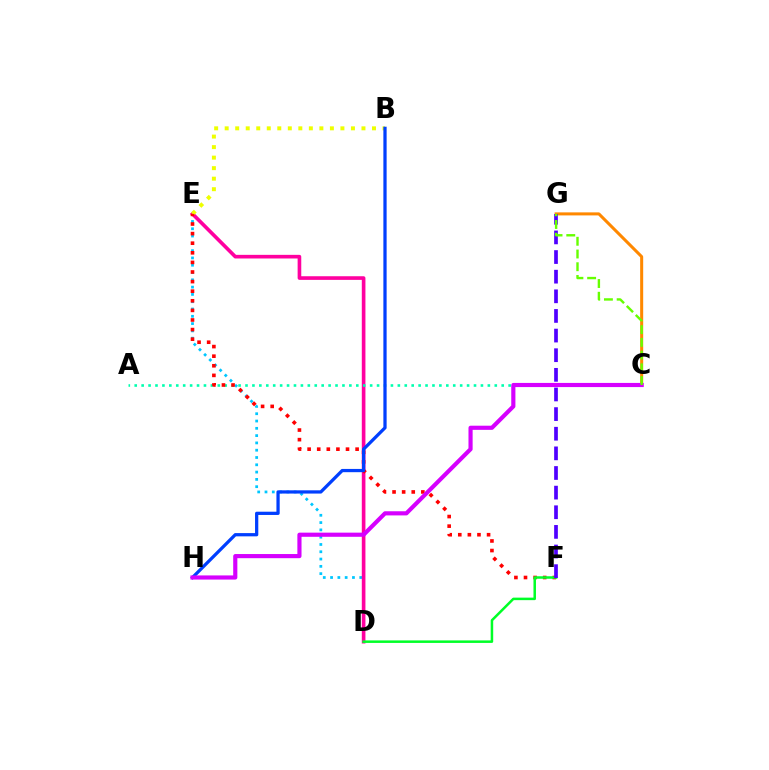{('D', 'E'): [{'color': '#00c7ff', 'line_style': 'dotted', 'thickness': 1.98}, {'color': '#ff00a0', 'line_style': 'solid', 'thickness': 2.62}], ('A', 'C'): [{'color': '#00ffaf', 'line_style': 'dotted', 'thickness': 1.88}], ('B', 'E'): [{'color': '#eeff00', 'line_style': 'dotted', 'thickness': 2.86}], ('C', 'G'): [{'color': '#ff8800', 'line_style': 'solid', 'thickness': 2.18}, {'color': '#66ff00', 'line_style': 'dashed', 'thickness': 1.73}], ('E', 'F'): [{'color': '#ff0000', 'line_style': 'dotted', 'thickness': 2.61}], ('B', 'H'): [{'color': '#003fff', 'line_style': 'solid', 'thickness': 2.34}], ('C', 'H'): [{'color': '#d600ff', 'line_style': 'solid', 'thickness': 2.99}], ('D', 'F'): [{'color': '#00ff27', 'line_style': 'solid', 'thickness': 1.81}], ('F', 'G'): [{'color': '#4f00ff', 'line_style': 'dashed', 'thickness': 2.67}]}